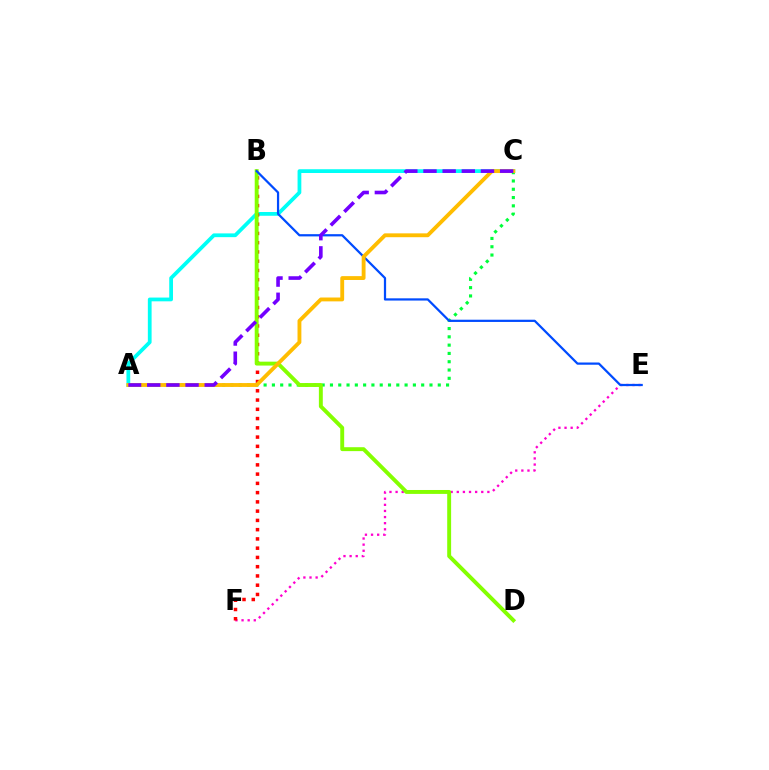{('A', 'C'): [{'color': '#00ff39', 'line_style': 'dotted', 'thickness': 2.25}, {'color': '#00fff6', 'line_style': 'solid', 'thickness': 2.71}, {'color': '#ffbd00', 'line_style': 'solid', 'thickness': 2.78}, {'color': '#7200ff', 'line_style': 'dashed', 'thickness': 2.6}], ('E', 'F'): [{'color': '#ff00cf', 'line_style': 'dotted', 'thickness': 1.66}], ('B', 'F'): [{'color': '#ff0000', 'line_style': 'dotted', 'thickness': 2.52}], ('B', 'D'): [{'color': '#84ff00', 'line_style': 'solid', 'thickness': 2.81}], ('B', 'E'): [{'color': '#004bff', 'line_style': 'solid', 'thickness': 1.61}]}